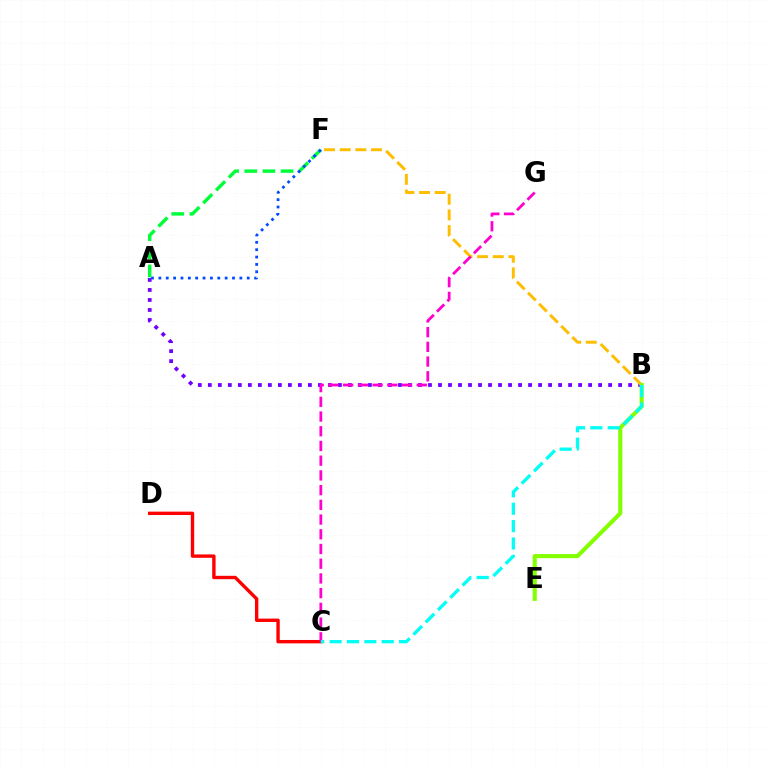{('A', 'B'): [{'color': '#7200ff', 'line_style': 'dotted', 'thickness': 2.72}], ('B', 'F'): [{'color': '#ffbd00', 'line_style': 'dashed', 'thickness': 2.13}], ('A', 'F'): [{'color': '#00ff39', 'line_style': 'dashed', 'thickness': 2.47}, {'color': '#004bff', 'line_style': 'dotted', 'thickness': 2.0}], ('B', 'E'): [{'color': '#84ff00', 'line_style': 'solid', 'thickness': 2.95}], ('C', 'D'): [{'color': '#ff0000', 'line_style': 'solid', 'thickness': 2.44}], ('C', 'G'): [{'color': '#ff00cf', 'line_style': 'dashed', 'thickness': 2.0}], ('B', 'C'): [{'color': '#00fff6', 'line_style': 'dashed', 'thickness': 2.36}]}